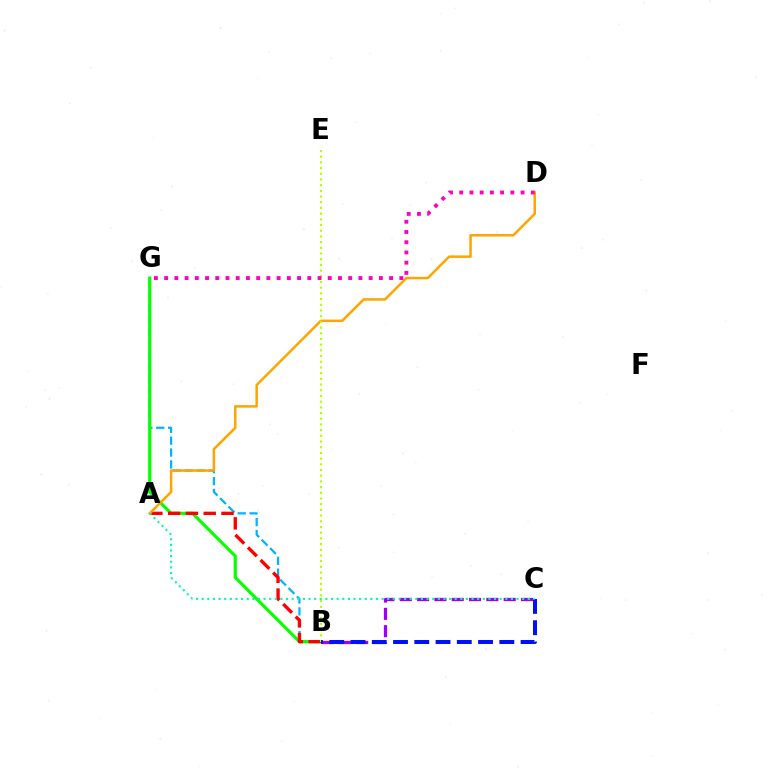{('B', 'G'): [{'color': '#00b5ff', 'line_style': 'dashed', 'thickness': 1.61}, {'color': '#08ff00', 'line_style': 'solid', 'thickness': 2.28}], ('A', 'B'): [{'color': '#ff0000', 'line_style': 'dashed', 'thickness': 2.42}], ('A', 'D'): [{'color': '#ffa500', 'line_style': 'solid', 'thickness': 1.82}], ('B', 'E'): [{'color': '#b3ff00', 'line_style': 'dotted', 'thickness': 1.55}], ('B', 'C'): [{'color': '#9b00ff', 'line_style': 'dashed', 'thickness': 2.35}, {'color': '#0010ff', 'line_style': 'dashed', 'thickness': 2.89}], ('A', 'C'): [{'color': '#00ff9d', 'line_style': 'dotted', 'thickness': 1.53}], ('D', 'G'): [{'color': '#ff00bd', 'line_style': 'dotted', 'thickness': 2.78}]}